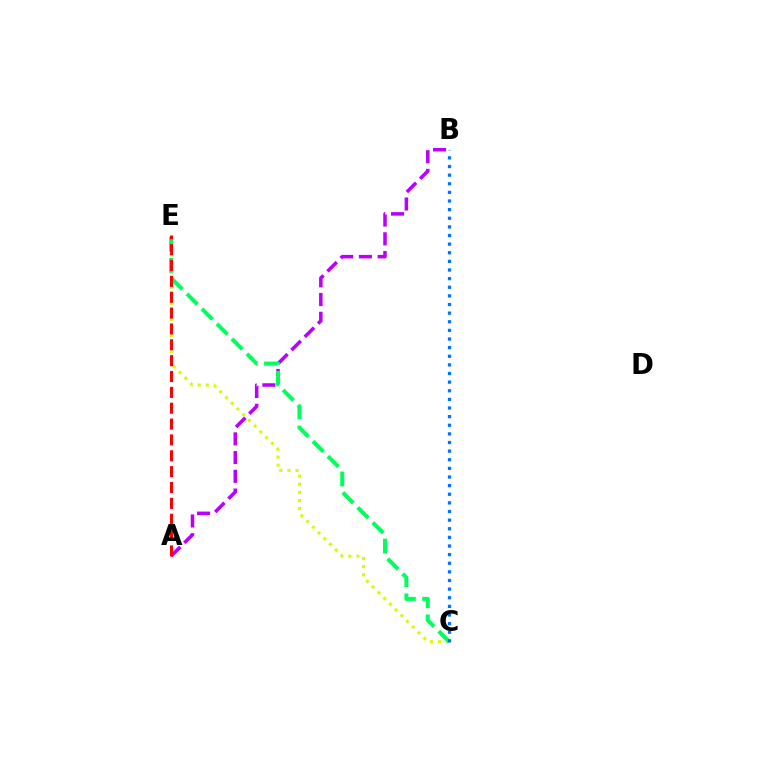{('A', 'B'): [{'color': '#b900ff', 'line_style': 'dashed', 'thickness': 2.54}], ('C', 'E'): [{'color': '#d1ff00', 'line_style': 'dotted', 'thickness': 2.2}, {'color': '#00ff5c', 'line_style': 'dashed', 'thickness': 2.88}], ('B', 'C'): [{'color': '#0074ff', 'line_style': 'dotted', 'thickness': 2.34}], ('A', 'E'): [{'color': '#ff0000', 'line_style': 'dashed', 'thickness': 2.15}]}